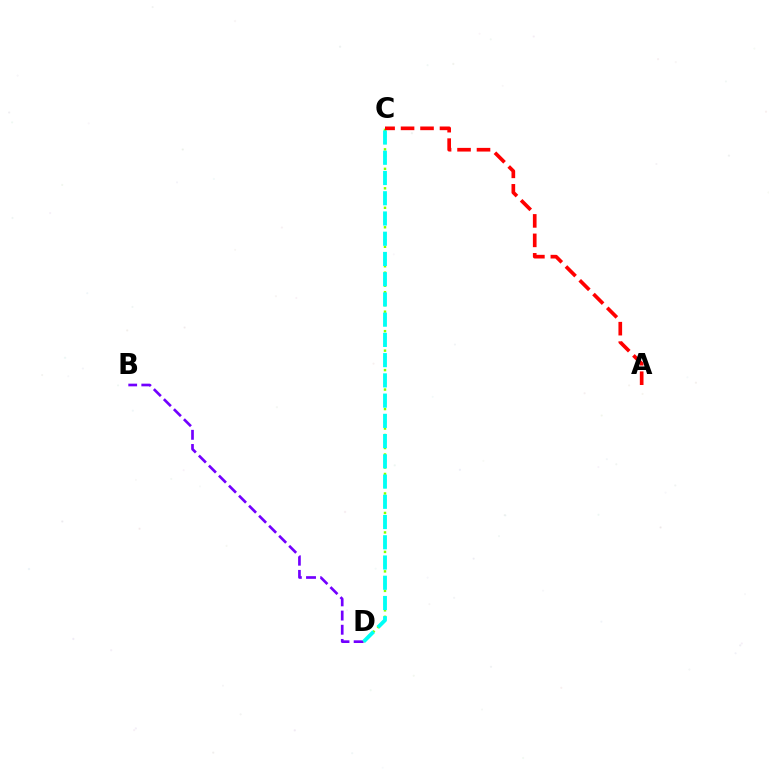{('B', 'D'): [{'color': '#7200ff', 'line_style': 'dashed', 'thickness': 1.93}], ('C', 'D'): [{'color': '#84ff00', 'line_style': 'dotted', 'thickness': 1.76}, {'color': '#00fff6', 'line_style': 'dashed', 'thickness': 2.75}], ('A', 'C'): [{'color': '#ff0000', 'line_style': 'dashed', 'thickness': 2.64}]}